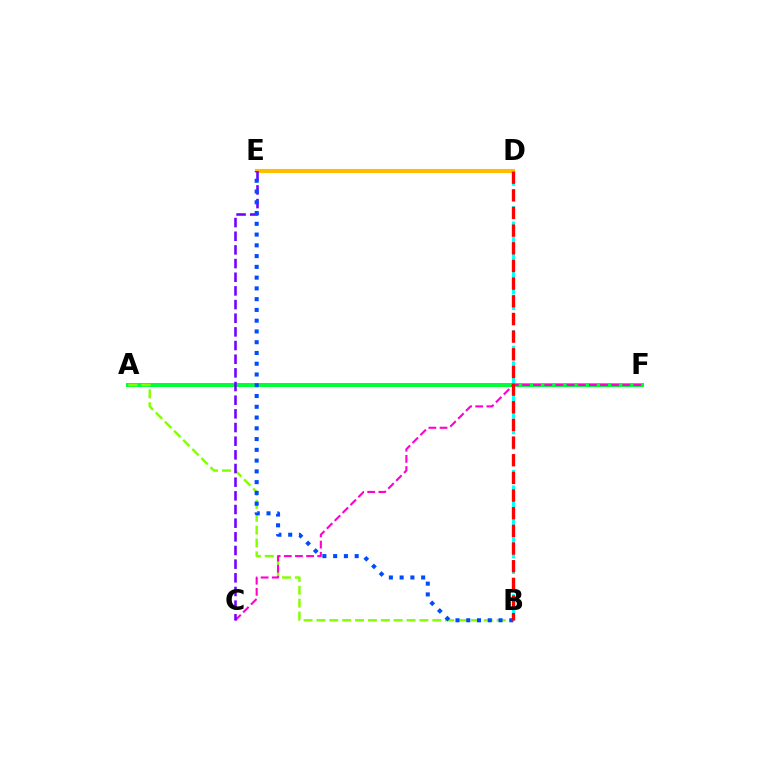{('A', 'F'): [{'color': '#00ff39', 'line_style': 'solid', 'thickness': 2.87}], ('A', 'B'): [{'color': '#84ff00', 'line_style': 'dashed', 'thickness': 1.75}], ('C', 'F'): [{'color': '#ff00cf', 'line_style': 'dashed', 'thickness': 1.51}], ('B', 'D'): [{'color': '#00fff6', 'line_style': 'dashed', 'thickness': 2.11}, {'color': '#ff0000', 'line_style': 'dashed', 'thickness': 2.4}], ('D', 'E'): [{'color': '#ffbd00', 'line_style': 'solid', 'thickness': 2.96}], ('C', 'E'): [{'color': '#7200ff', 'line_style': 'dashed', 'thickness': 1.86}], ('B', 'E'): [{'color': '#004bff', 'line_style': 'dotted', 'thickness': 2.92}]}